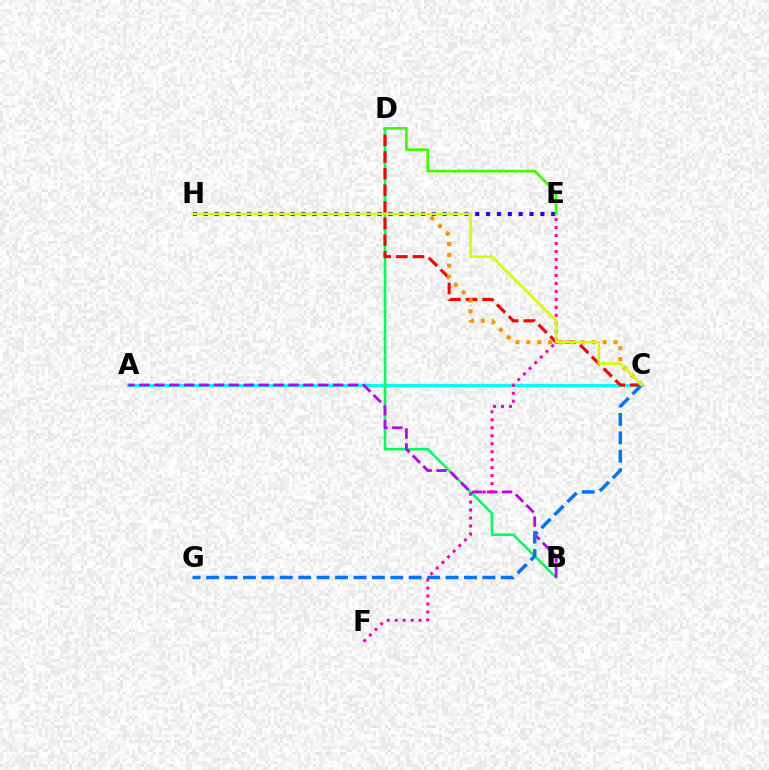{('A', 'C'): [{'color': '#00fff6', 'line_style': 'solid', 'thickness': 2.28}], ('B', 'D'): [{'color': '#00ff5c', 'line_style': 'solid', 'thickness': 1.86}], ('C', 'D'): [{'color': '#ff0000', 'line_style': 'dashed', 'thickness': 2.26}], ('A', 'B'): [{'color': '#b900ff', 'line_style': 'dashed', 'thickness': 2.02}], ('E', 'F'): [{'color': '#ff00ac', 'line_style': 'dotted', 'thickness': 2.17}], ('C', 'H'): [{'color': '#ff9400', 'line_style': 'dotted', 'thickness': 2.96}, {'color': '#d1ff00', 'line_style': 'solid', 'thickness': 1.85}], ('E', 'H'): [{'color': '#2500ff', 'line_style': 'dotted', 'thickness': 2.95}], ('C', 'G'): [{'color': '#0074ff', 'line_style': 'dashed', 'thickness': 2.5}], ('D', 'E'): [{'color': '#3dff00', 'line_style': 'solid', 'thickness': 1.99}]}